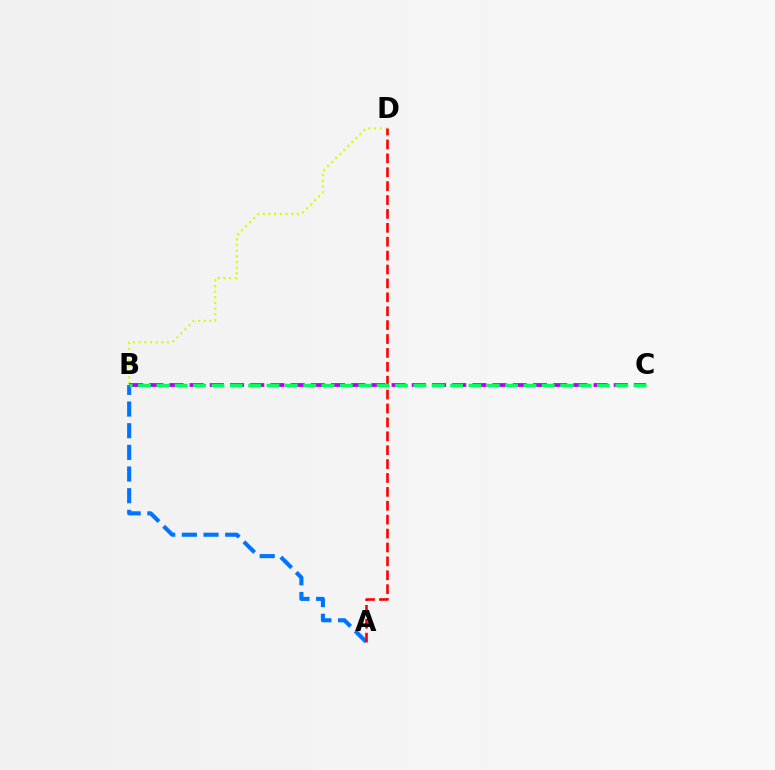{('B', 'D'): [{'color': '#d1ff00', 'line_style': 'dotted', 'thickness': 1.54}], ('A', 'B'): [{'color': '#0074ff', 'line_style': 'dashed', 'thickness': 2.94}], ('B', 'C'): [{'color': '#b900ff', 'line_style': 'dashed', 'thickness': 2.74}, {'color': '#00ff5c', 'line_style': 'dashed', 'thickness': 2.49}], ('A', 'D'): [{'color': '#ff0000', 'line_style': 'dashed', 'thickness': 1.89}]}